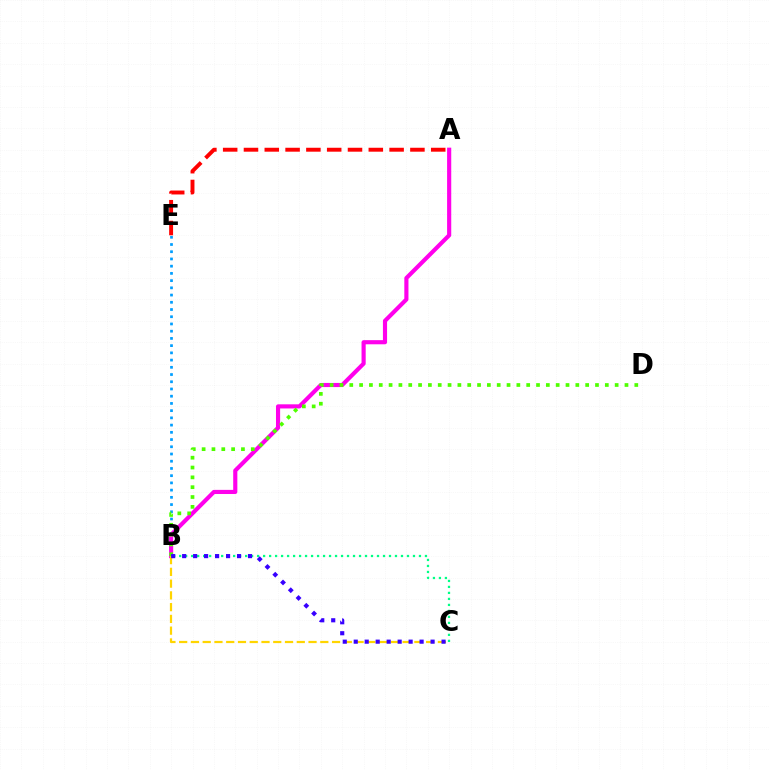{('B', 'E'): [{'color': '#009eff', 'line_style': 'dotted', 'thickness': 1.96}], ('A', 'E'): [{'color': '#ff0000', 'line_style': 'dashed', 'thickness': 2.83}], ('A', 'B'): [{'color': '#ff00ed', 'line_style': 'solid', 'thickness': 2.98}], ('B', 'C'): [{'color': '#ffd500', 'line_style': 'dashed', 'thickness': 1.6}, {'color': '#00ff86', 'line_style': 'dotted', 'thickness': 1.63}, {'color': '#3700ff', 'line_style': 'dotted', 'thickness': 2.98}], ('B', 'D'): [{'color': '#4fff00', 'line_style': 'dotted', 'thickness': 2.67}]}